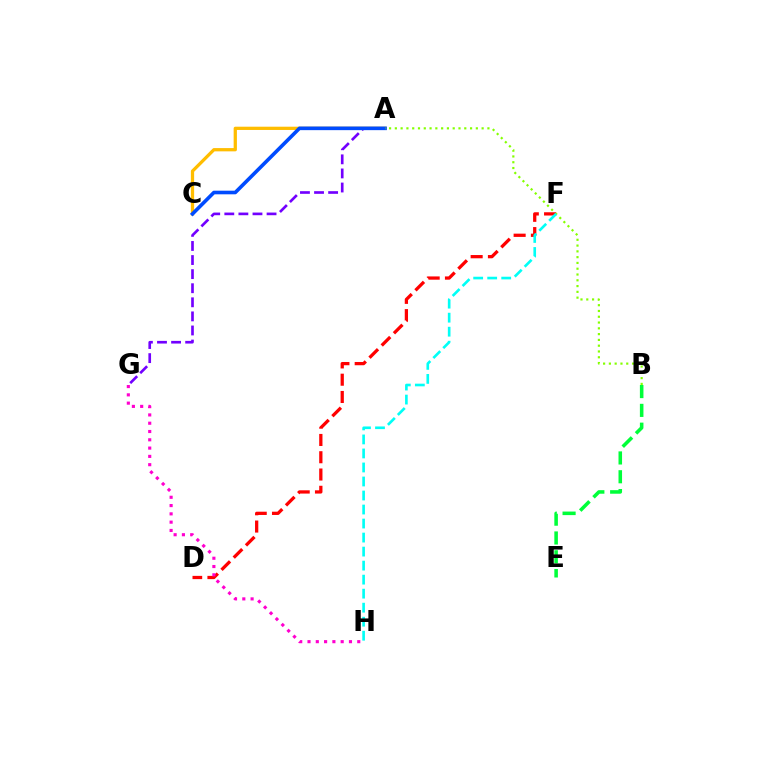{('A', 'G'): [{'color': '#7200ff', 'line_style': 'dashed', 'thickness': 1.91}], ('A', 'C'): [{'color': '#ffbd00', 'line_style': 'solid', 'thickness': 2.35}, {'color': '#004bff', 'line_style': 'solid', 'thickness': 2.61}], ('D', 'F'): [{'color': '#ff0000', 'line_style': 'dashed', 'thickness': 2.35}], ('G', 'H'): [{'color': '#ff00cf', 'line_style': 'dotted', 'thickness': 2.25}], ('A', 'B'): [{'color': '#84ff00', 'line_style': 'dotted', 'thickness': 1.57}], ('B', 'E'): [{'color': '#00ff39', 'line_style': 'dashed', 'thickness': 2.56}], ('F', 'H'): [{'color': '#00fff6', 'line_style': 'dashed', 'thickness': 1.9}]}